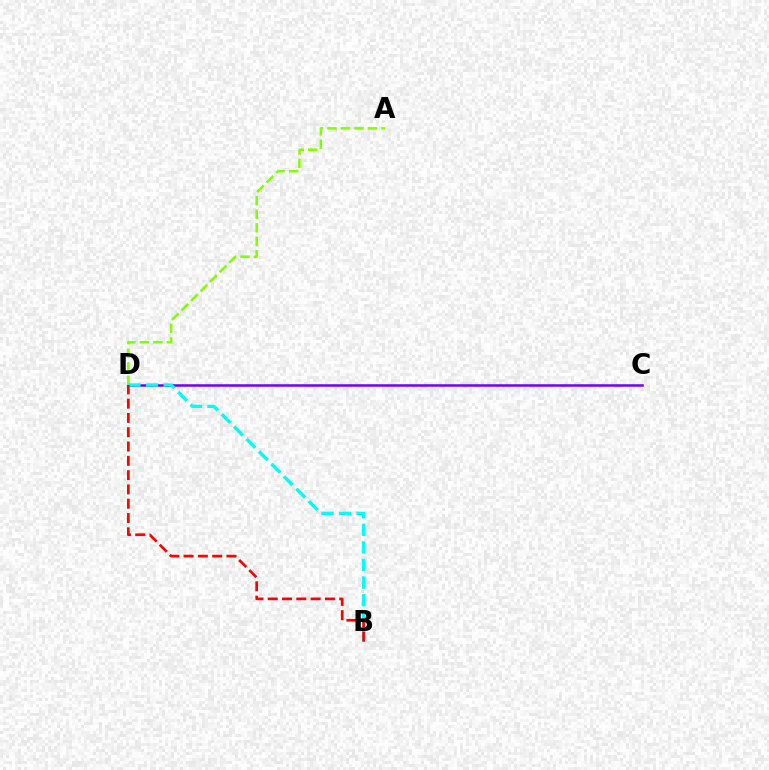{('C', 'D'): [{'color': '#7200ff', 'line_style': 'solid', 'thickness': 1.82}], ('A', 'D'): [{'color': '#84ff00', 'line_style': 'dashed', 'thickness': 1.84}], ('B', 'D'): [{'color': '#00fff6', 'line_style': 'dashed', 'thickness': 2.39}, {'color': '#ff0000', 'line_style': 'dashed', 'thickness': 1.94}]}